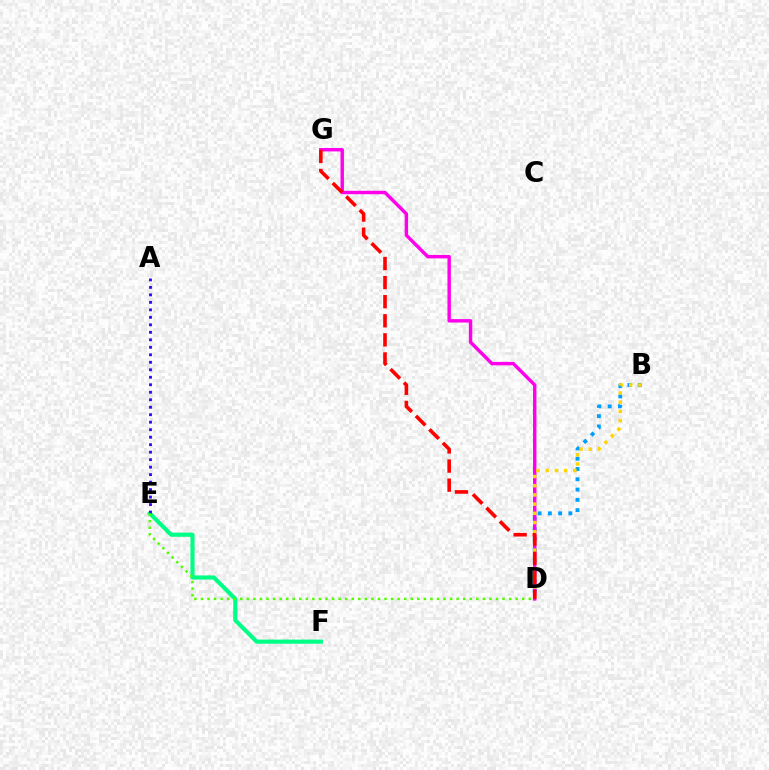{('B', 'D'): [{'color': '#009eff', 'line_style': 'dotted', 'thickness': 2.79}, {'color': '#ffd500', 'line_style': 'dotted', 'thickness': 2.5}], ('E', 'F'): [{'color': '#00ff86', 'line_style': 'solid', 'thickness': 2.98}], ('A', 'E'): [{'color': '#3700ff', 'line_style': 'dotted', 'thickness': 2.04}], ('D', 'G'): [{'color': '#ff00ed', 'line_style': 'solid', 'thickness': 2.46}, {'color': '#ff0000', 'line_style': 'dashed', 'thickness': 2.59}], ('D', 'E'): [{'color': '#4fff00', 'line_style': 'dotted', 'thickness': 1.78}]}